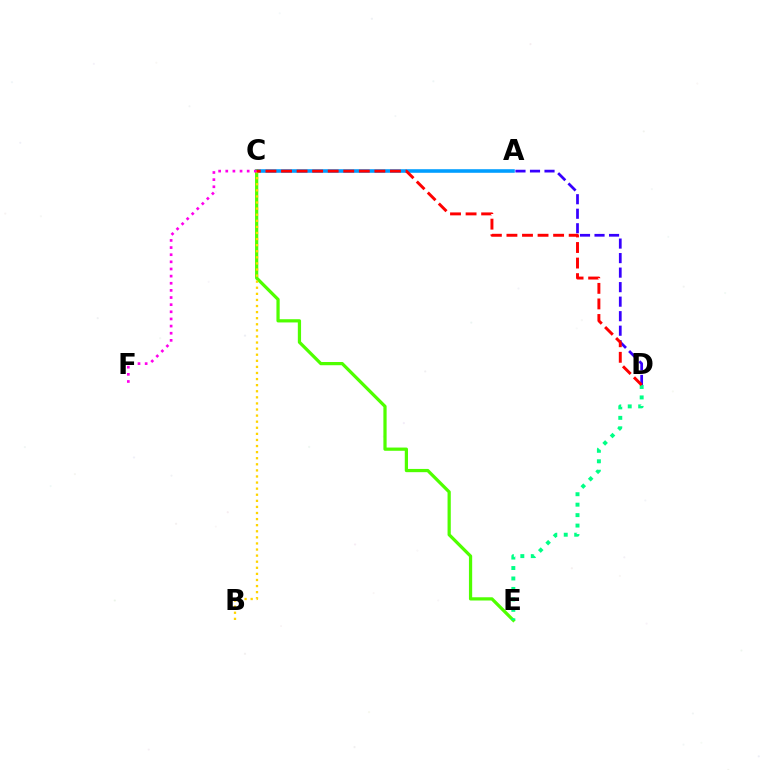{('A', 'D'): [{'color': '#3700ff', 'line_style': 'dashed', 'thickness': 1.97}], ('A', 'C'): [{'color': '#009eff', 'line_style': 'solid', 'thickness': 2.58}], ('C', 'E'): [{'color': '#4fff00', 'line_style': 'solid', 'thickness': 2.33}], ('D', 'E'): [{'color': '#00ff86', 'line_style': 'dotted', 'thickness': 2.84}], ('B', 'C'): [{'color': '#ffd500', 'line_style': 'dotted', 'thickness': 1.65}], ('C', 'F'): [{'color': '#ff00ed', 'line_style': 'dotted', 'thickness': 1.94}], ('C', 'D'): [{'color': '#ff0000', 'line_style': 'dashed', 'thickness': 2.11}]}